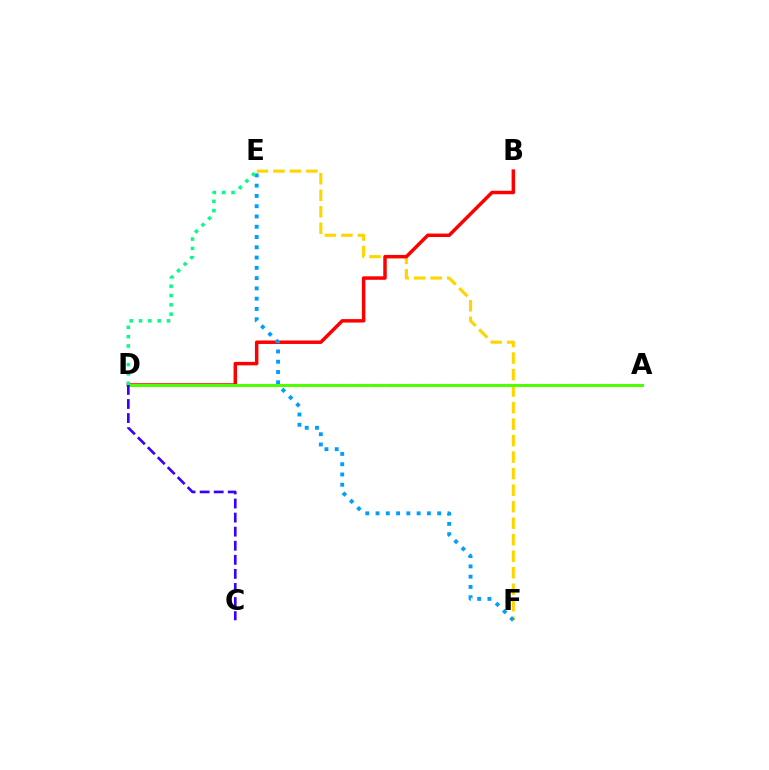{('E', 'F'): [{'color': '#ffd500', 'line_style': 'dashed', 'thickness': 2.24}, {'color': '#009eff', 'line_style': 'dotted', 'thickness': 2.79}], ('A', 'D'): [{'color': '#ff00ed', 'line_style': 'dashed', 'thickness': 2.2}, {'color': '#4fff00', 'line_style': 'solid', 'thickness': 2.17}], ('B', 'D'): [{'color': '#ff0000', 'line_style': 'solid', 'thickness': 2.5}], ('C', 'D'): [{'color': '#3700ff', 'line_style': 'dashed', 'thickness': 1.91}], ('D', 'E'): [{'color': '#00ff86', 'line_style': 'dotted', 'thickness': 2.53}]}